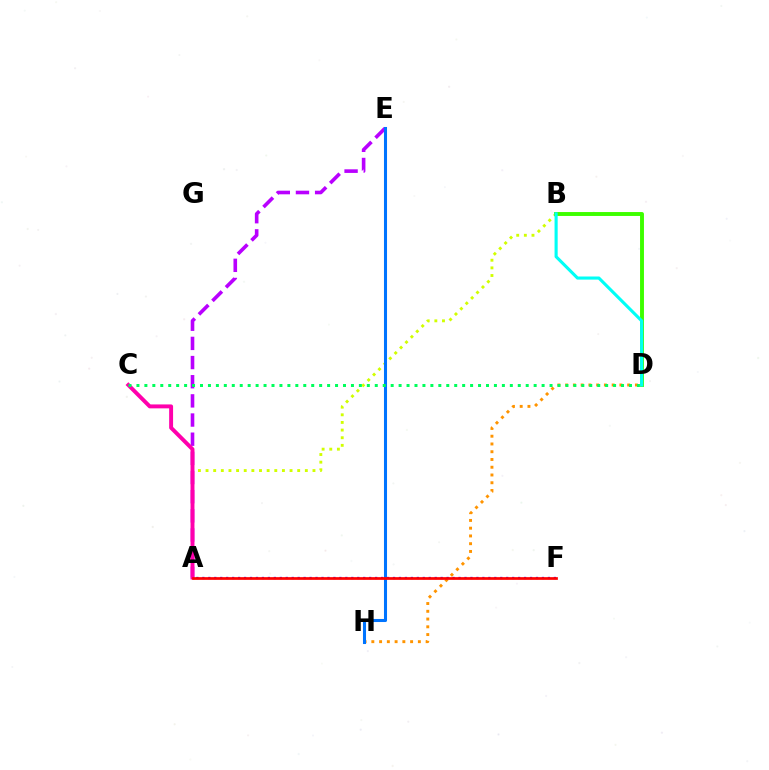{('D', 'H'): [{'color': '#ff9400', 'line_style': 'dotted', 'thickness': 2.11}], ('A', 'B'): [{'color': '#d1ff00', 'line_style': 'dotted', 'thickness': 2.08}], ('A', 'E'): [{'color': '#b900ff', 'line_style': 'dashed', 'thickness': 2.6}], ('A', 'F'): [{'color': '#2500ff', 'line_style': 'dotted', 'thickness': 1.62}, {'color': '#ff0000', 'line_style': 'solid', 'thickness': 1.95}], ('A', 'C'): [{'color': '#ff00ac', 'line_style': 'solid', 'thickness': 2.83}], ('B', 'D'): [{'color': '#3dff00', 'line_style': 'solid', 'thickness': 2.82}, {'color': '#00fff6', 'line_style': 'solid', 'thickness': 2.24}], ('E', 'H'): [{'color': '#0074ff', 'line_style': 'solid', 'thickness': 2.2}], ('C', 'D'): [{'color': '#00ff5c', 'line_style': 'dotted', 'thickness': 2.16}]}